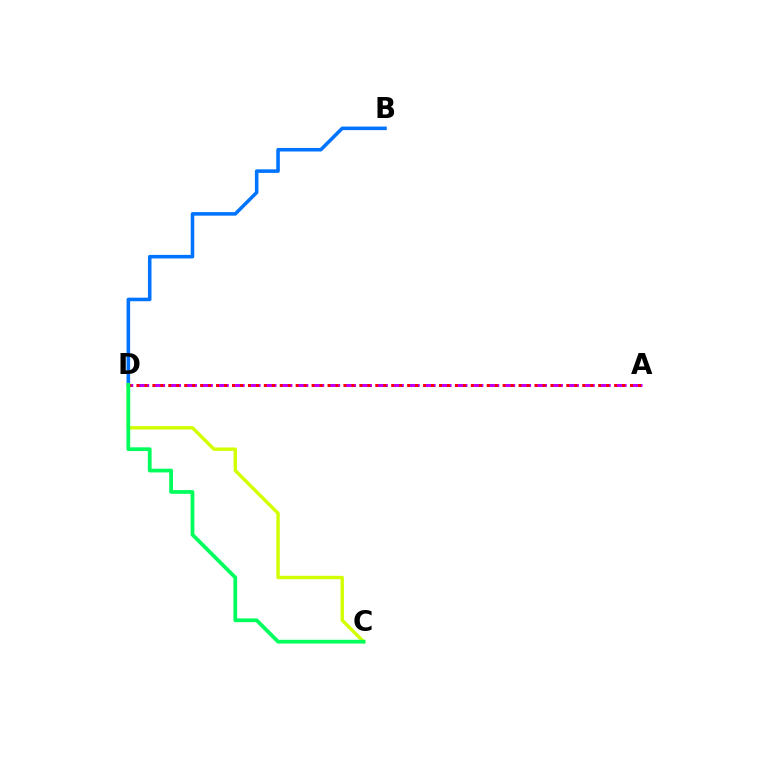{('B', 'D'): [{'color': '#0074ff', 'line_style': 'solid', 'thickness': 2.56}], ('C', 'D'): [{'color': '#d1ff00', 'line_style': 'solid', 'thickness': 2.45}, {'color': '#00ff5c', 'line_style': 'solid', 'thickness': 2.7}], ('A', 'D'): [{'color': '#b900ff', 'line_style': 'dashed', 'thickness': 2.16}, {'color': '#ff0000', 'line_style': 'dotted', 'thickness': 2.16}]}